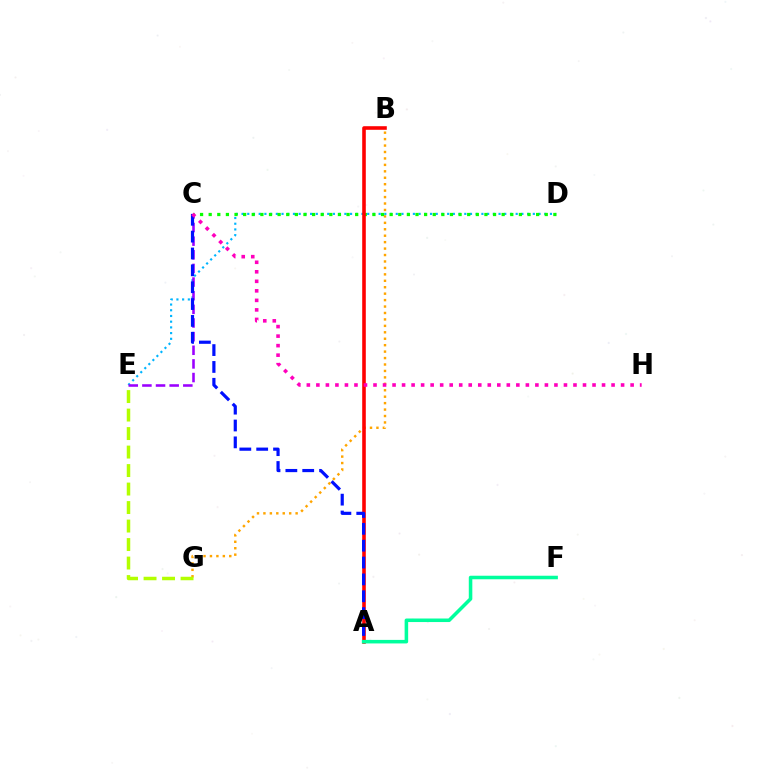{('D', 'E'): [{'color': '#00b5ff', 'line_style': 'dotted', 'thickness': 1.55}], ('B', 'G'): [{'color': '#ffa500', 'line_style': 'dotted', 'thickness': 1.75}], ('C', 'D'): [{'color': '#08ff00', 'line_style': 'dotted', 'thickness': 2.34}], ('C', 'E'): [{'color': '#9b00ff', 'line_style': 'dashed', 'thickness': 1.85}], ('E', 'G'): [{'color': '#b3ff00', 'line_style': 'dashed', 'thickness': 2.51}], ('A', 'B'): [{'color': '#ff0000', 'line_style': 'solid', 'thickness': 2.59}], ('A', 'C'): [{'color': '#0010ff', 'line_style': 'dashed', 'thickness': 2.29}], ('A', 'F'): [{'color': '#00ff9d', 'line_style': 'solid', 'thickness': 2.55}], ('C', 'H'): [{'color': '#ff00bd', 'line_style': 'dotted', 'thickness': 2.59}]}